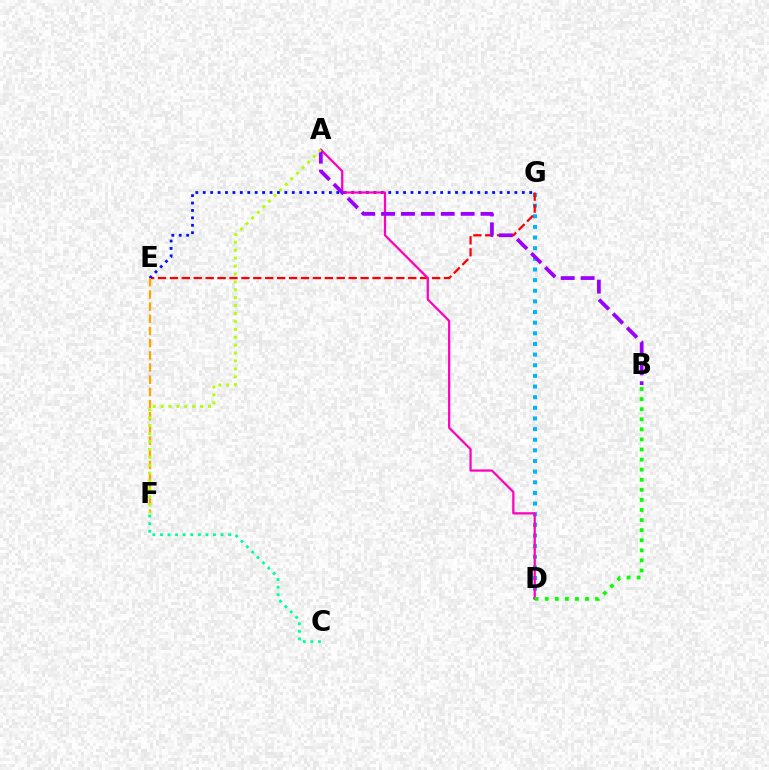{('D', 'G'): [{'color': '#00b5ff', 'line_style': 'dotted', 'thickness': 2.89}], ('C', 'F'): [{'color': '#00ff9d', 'line_style': 'dotted', 'thickness': 2.06}], ('E', 'G'): [{'color': '#ff0000', 'line_style': 'dashed', 'thickness': 1.62}, {'color': '#0010ff', 'line_style': 'dotted', 'thickness': 2.02}], ('A', 'D'): [{'color': '#ff00bd', 'line_style': 'solid', 'thickness': 1.61}], ('A', 'B'): [{'color': '#9b00ff', 'line_style': 'dashed', 'thickness': 2.7}], ('E', 'F'): [{'color': '#ffa500', 'line_style': 'dashed', 'thickness': 1.66}], ('A', 'F'): [{'color': '#b3ff00', 'line_style': 'dotted', 'thickness': 2.15}], ('B', 'D'): [{'color': '#08ff00', 'line_style': 'dotted', 'thickness': 2.74}]}